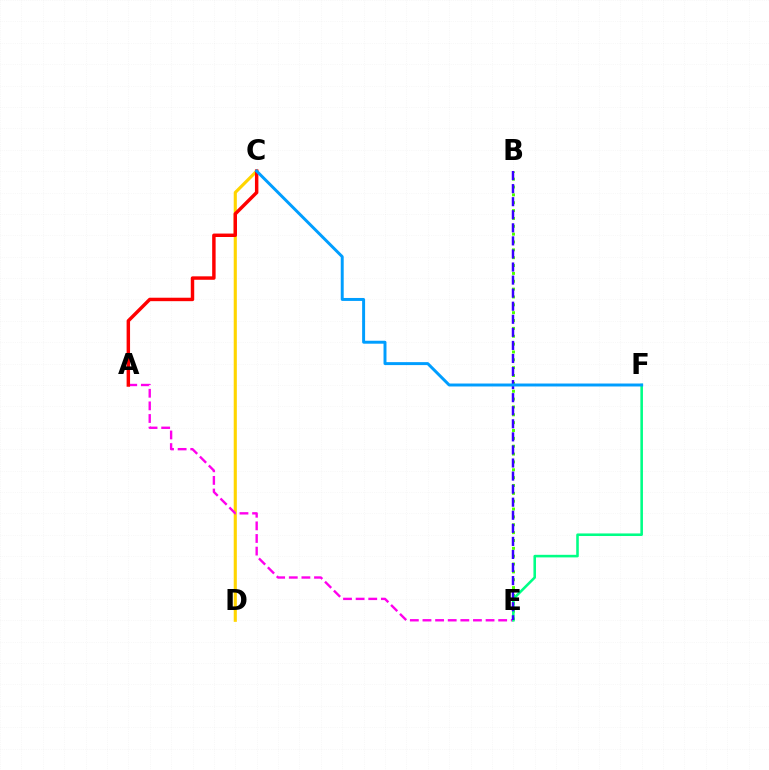{('C', 'D'): [{'color': '#ffd500', 'line_style': 'solid', 'thickness': 2.25}], ('B', 'E'): [{'color': '#4fff00', 'line_style': 'dotted', 'thickness': 2.13}, {'color': '#3700ff', 'line_style': 'dashed', 'thickness': 1.77}], ('A', 'E'): [{'color': '#ff00ed', 'line_style': 'dashed', 'thickness': 1.71}], ('E', 'F'): [{'color': '#00ff86', 'line_style': 'solid', 'thickness': 1.85}], ('A', 'C'): [{'color': '#ff0000', 'line_style': 'solid', 'thickness': 2.48}], ('C', 'F'): [{'color': '#009eff', 'line_style': 'solid', 'thickness': 2.13}]}